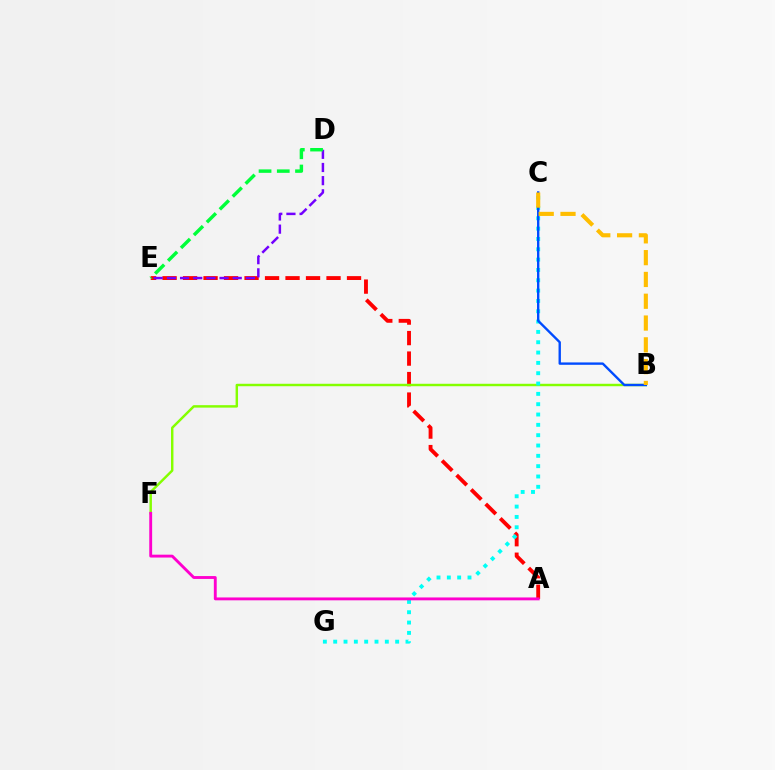{('A', 'E'): [{'color': '#ff0000', 'line_style': 'dashed', 'thickness': 2.78}], ('D', 'E'): [{'color': '#7200ff', 'line_style': 'dashed', 'thickness': 1.79}, {'color': '#00ff39', 'line_style': 'dashed', 'thickness': 2.48}], ('B', 'F'): [{'color': '#84ff00', 'line_style': 'solid', 'thickness': 1.76}], ('C', 'G'): [{'color': '#00fff6', 'line_style': 'dotted', 'thickness': 2.81}], ('B', 'C'): [{'color': '#004bff', 'line_style': 'solid', 'thickness': 1.71}, {'color': '#ffbd00', 'line_style': 'dashed', 'thickness': 2.96}], ('A', 'F'): [{'color': '#ff00cf', 'line_style': 'solid', 'thickness': 2.07}]}